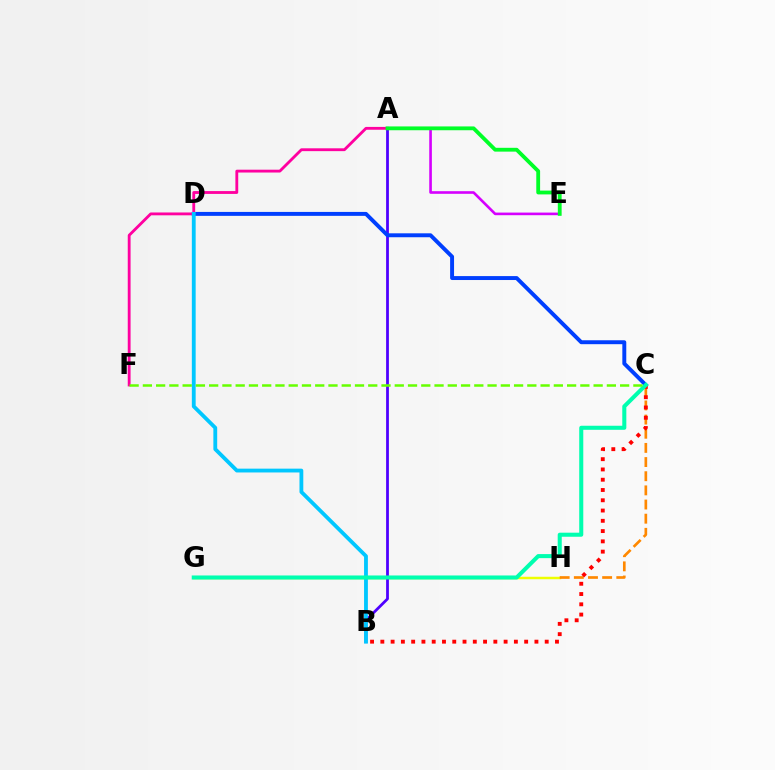{('G', 'H'): [{'color': '#eeff00', 'line_style': 'solid', 'thickness': 1.78}], ('A', 'B'): [{'color': '#4f00ff', 'line_style': 'solid', 'thickness': 2.0}], ('C', 'D'): [{'color': '#003fff', 'line_style': 'solid', 'thickness': 2.83}], ('C', 'H'): [{'color': '#ff8800', 'line_style': 'dashed', 'thickness': 1.92}], ('A', 'F'): [{'color': '#ff00a0', 'line_style': 'solid', 'thickness': 2.04}], ('B', 'D'): [{'color': '#00c7ff', 'line_style': 'solid', 'thickness': 2.75}], ('B', 'C'): [{'color': '#ff0000', 'line_style': 'dotted', 'thickness': 2.79}], ('A', 'E'): [{'color': '#d600ff', 'line_style': 'solid', 'thickness': 1.89}, {'color': '#00ff27', 'line_style': 'solid', 'thickness': 2.75}], ('C', 'G'): [{'color': '#00ffaf', 'line_style': 'solid', 'thickness': 2.92}], ('C', 'F'): [{'color': '#66ff00', 'line_style': 'dashed', 'thickness': 1.8}]}